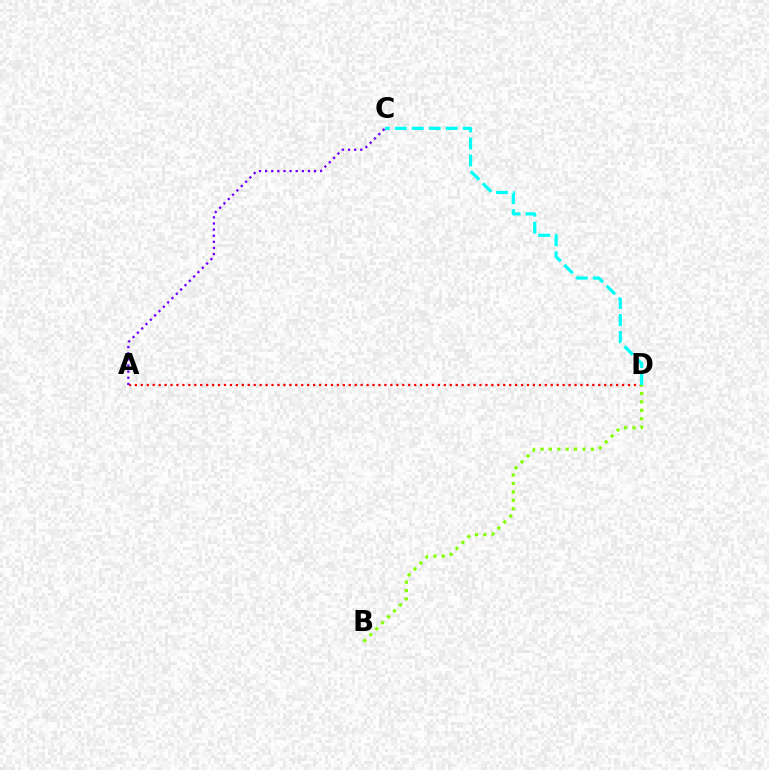{('A', 'D'): [{'color': '#ff0000', 'line_style': 'dotted', 'thickness': 1.61}], ('C', 'D'): [{'color': '#00fff6', 'line_style': 'dashed', 'thickness': 2.31}], ('B', 'D'): [{'color': '#84ff00', 'line_style': 'dotted', 'thickness': 2.28}], ('A', 'C'): [{'color': '#7200ff', 'line_style': 'dotted', 'thickness': 1.66}]}